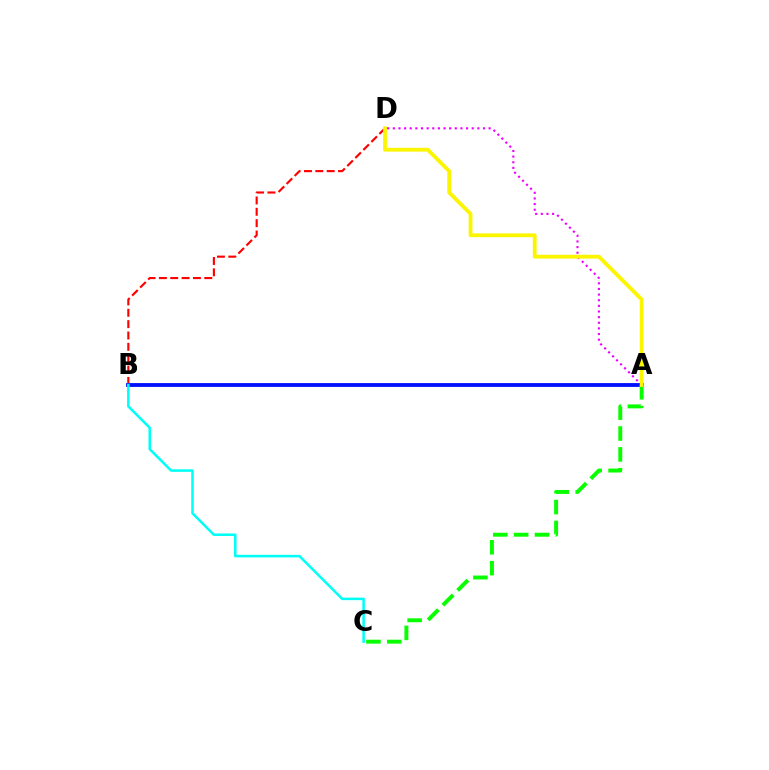{('B', 'D'): [{'color': '#ff0000', 'line_style': 'dashed', 'thickness': 1.54}], ('A', 'D'): [{'color': '#ee00ff', 'line_style': 'dotted', 'thickness': 1.53}, {'color': '#fcf500', 'line_style': 'solid', 'thickness': 2.75}], ('A', 'B'): [{'color': '#0010ff', 'line_style': 'solid', 'thickness': 2.76}], ('B', 'C'): [{'color': '#00fff6', 'line_style': 'solid', 'thickness': 1.82}], ('A', 'C'): [{'color': '#08ff00', 'line_style': 'dashed', 'thickness': 2.84}]}